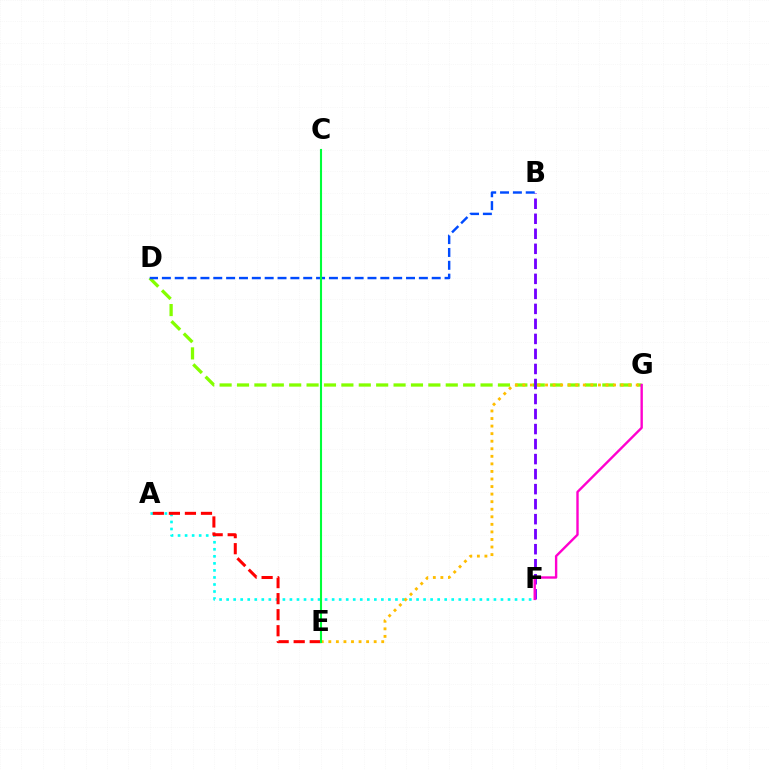{('D', 'G'): [{'color': '#84ff00', 'line_style': 'dashed', 'thickness': 2.36}], ('B', 'F'): [{'color': '#7200ff', 'line_style': 'dashed', 'thickness': 2.04}], ('F', 'G'): [{'color': '#ff00cf', 'line_style': 'solid', 'thickness': 1.72}], ('A', 'F'): [{'color': '#00fff6', 'line_style': 'dotted', 'thickness': 1.91}], ('B', 'D'): [{'color': '#004bff', 'line_style': 'dashed', 'thickness': 1.75}], ('E', 'G'): [{'color': '#ffbd00', 'line_style': 'dotted', 'thickness': 2.05}], ('A', 'E'): [{'color': '#ff0000', 'line_style': 'dashed', 'thickness': 2.18}], ('C', 'E'): [{'color': '#00ff39', 'line_style': 'solid', 'thickness': 1.52}]}